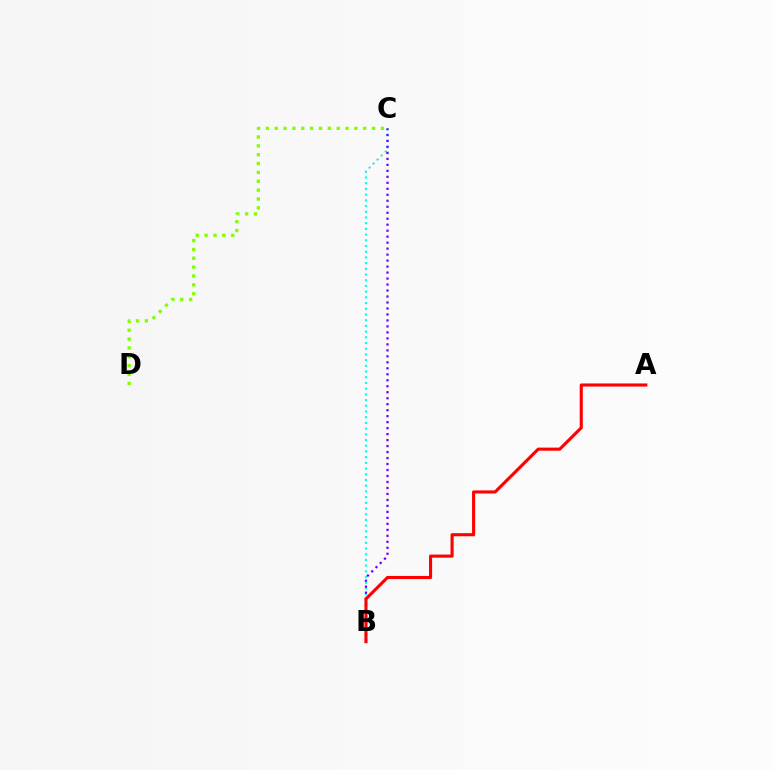{('B', 'C'): [{'color': '#00fff6', 'line_style': 'dotted', 'thickness': 1.55}, {'color': '#7200ff', 'line_style': 'dotted', 'thickness': 1.63}], ('C', 'D'): [{'color': '#84ff00', 'line_style': 'dotted', 'thickness': 2.4}], ('A', 'B'): [{'color': '#ff0000', 'line_style': 'solid', 'thickness': 2.23}]}